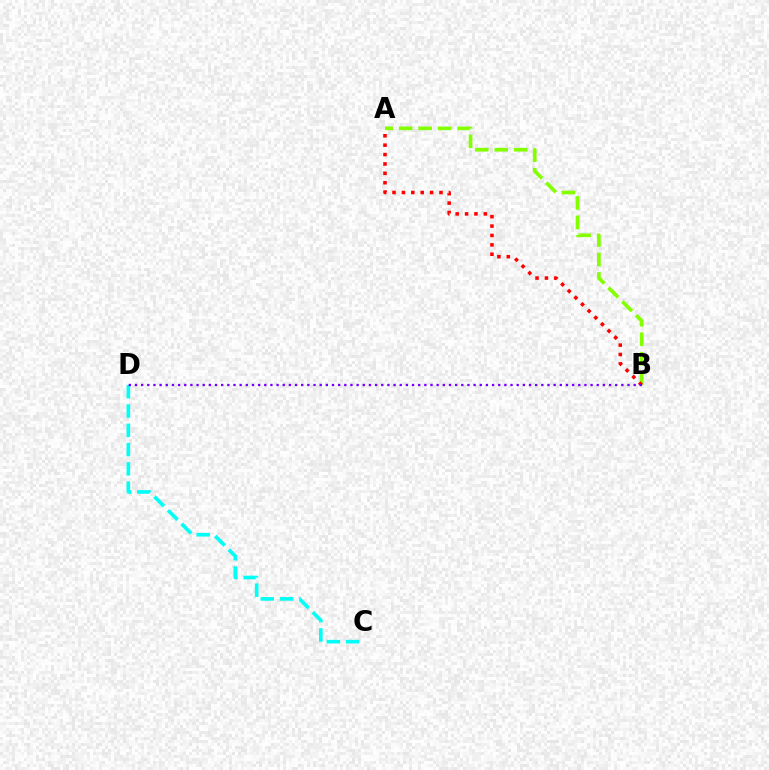{('A', 'B'): [{'color': '#84ff00', 'line_style': 'dashed', 'thickness': 2.65}, {'color': '#ff0000', 'line_style': 'dotted', 'thickness': 2.55}], ('C', 'D'): [{'color': '#00fff6', 'line_style': 'dashed', 'thickness': 2.62}], ('B', 'D'): [{'color': '#7200ff', 'line_style': 'dotted', 'thickness': 1.67}]}